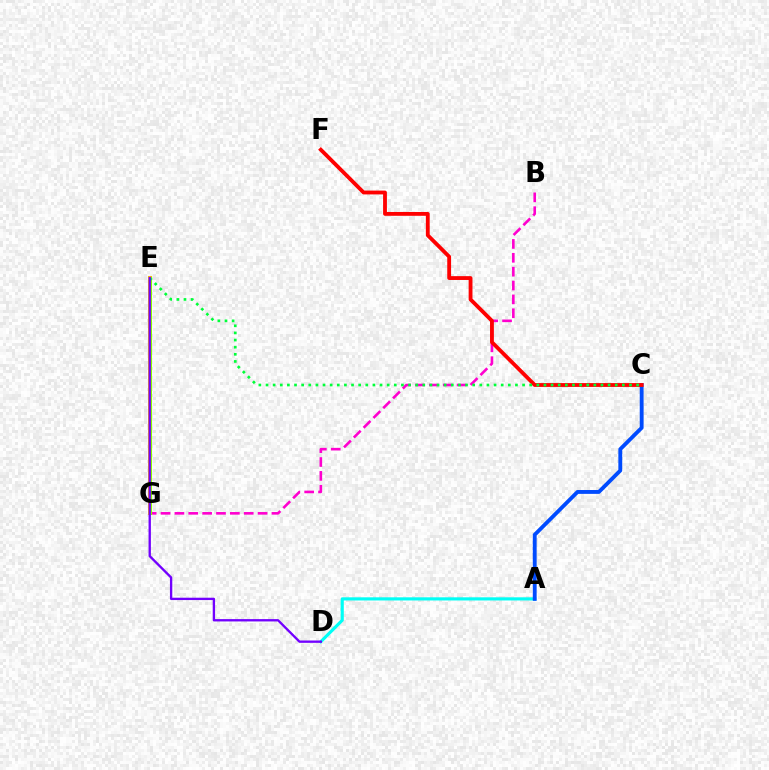{('B', 'G'): [{'color': '#ff00cf', 'line_style': 'dashed', 'thickness': 1.88}], ('A', 'D'): [{'color': '#00fff6', 'line_style': 'solid', 'thickness': 2.26}], ('E', 'G'): [{'color': '#ffbd00', 'line_style': 'solid', 'thickness': 2.92}, {'color': '#84ff00', 'line_style': 'solid', 'thickness': 2.11}], ('A', 'C'): [{'color': '#004bff', 'line_style': 'solid', 'thickness': 2.78}], ('C', 'F'): [{'color': '#ff0000', 'line_style': 'solid', 'thickness': 2.76}], ('C', 'E'): [{'color': '#00ff39', 'line_style': 'dotted', 'thickness': 1.94}], ('D', 'E'): [{'color': '#7200ff', 'line_style': 'solid', 'thickness': 1.68}]}